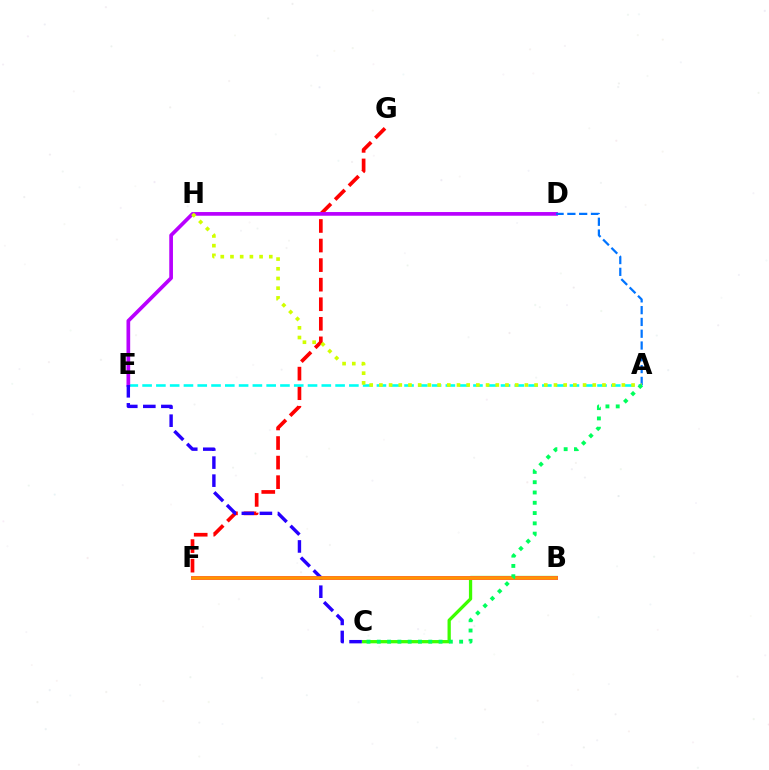{('F', 'G'): [{'color': '#ff0000', 'line_style': 'dashed', 'thickness': 2.66}], ('B', 'C'): [{'color': '#3dff00', 'line_style': 'solid', 'thickness': 2.36}], ('A', 'E'): [{'color': '#00fff6', 'line_style': 'dashed', 'thickness': 1.87}], ('D', 'E'): [{'color': '#b900ff', 'line_style': 'solid', 'thickness': 2.66}], ('A', 'D'): [{'color': '#0074ff', 'line_style': 'dashed', 'thickness': 1.6}], ('B', 'F'): [{'color': '#ff00ac', 'line_style': 'solid', 'thickness': 2.81}, {'color': '#ff9400', 'line_style': 'solid', 'thickness': 2.61}], ('A', 'H'): [{'color': '#d1ff00', 'line_style': 'dotted', 'thickness': 2.64}], ('C', 'E'): [{'color': '#2500ff', 'line_style': 'dashed', 'thickness': 2.45}], ('A', 'C'): [{'color': '#00ff5c', 'line_style': 'dotted', 'thickness': 2.8}]}